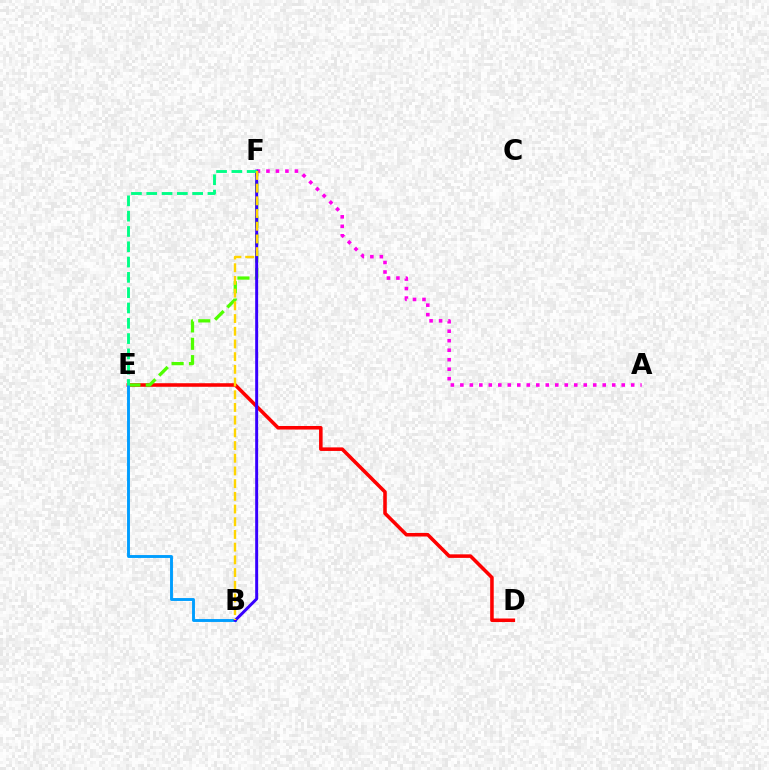{('A', 'F'): [{'color': '#ff00ed', 'line_style': 'dotted', 'thickness': 2.58}], ('D', 'E'): [{'color': '#ff0000', 'line_style': 'solid', 'thickness': 2.56}], ('E', 'F'): [{'color': '#4fff00', 'line_style': 'dashed', 'thickness': 2.36}, {'color': '#00ff86', 'line_style': 'dashed', 'thickness': 2.08}], ('B', 'E'): [{'color': '#009eff', 'line_style': 'solid', 'thickness': 2.08}], ('B', 'F'): [{'color': '#3700ff', 'line_style': 'solid', 'thickness': 2.14}, {'color': '#ffd500', 'line_style': 'dashed', 'thickness': 1.73}]}